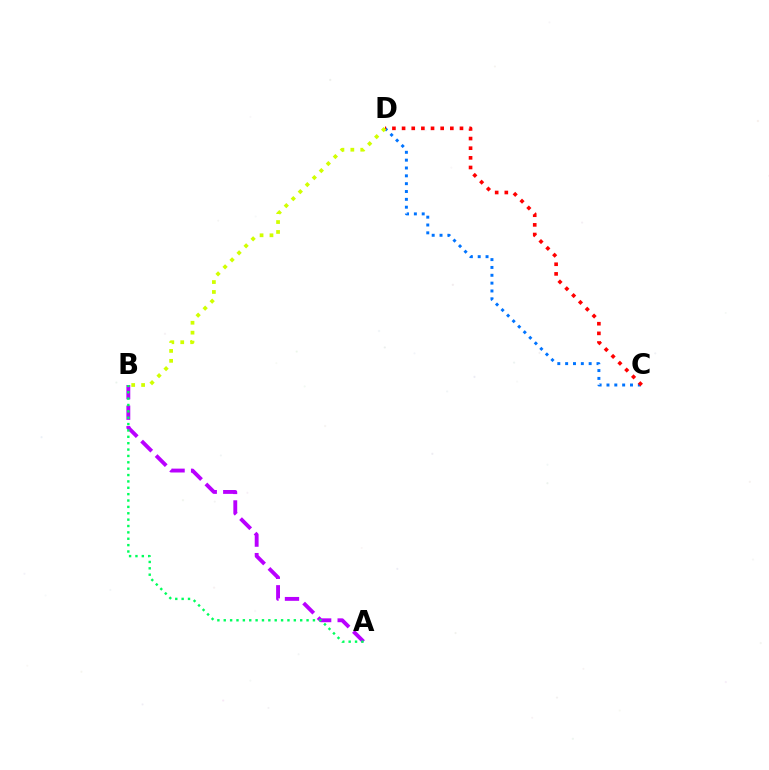{('C', 'D'): [{'color': '#0074ff', 'line_style': 'dotted', 'thickness': 2.13}, {'color': '#ff0000', 'line_style': 'dotted', 'thickness': 2.62}], ('A', 'B'): [{'color': '#b900ff', 'line_style': 'dashed', 'thickness': 2.79}, {'color': '#00ff5c', 'line_style': 'dotted', 'thickness': 1.73}], ('B', 'D'): [{'color': '#d1ff00', 'line_style': 'dotted', 'thickness': 2.69}]}